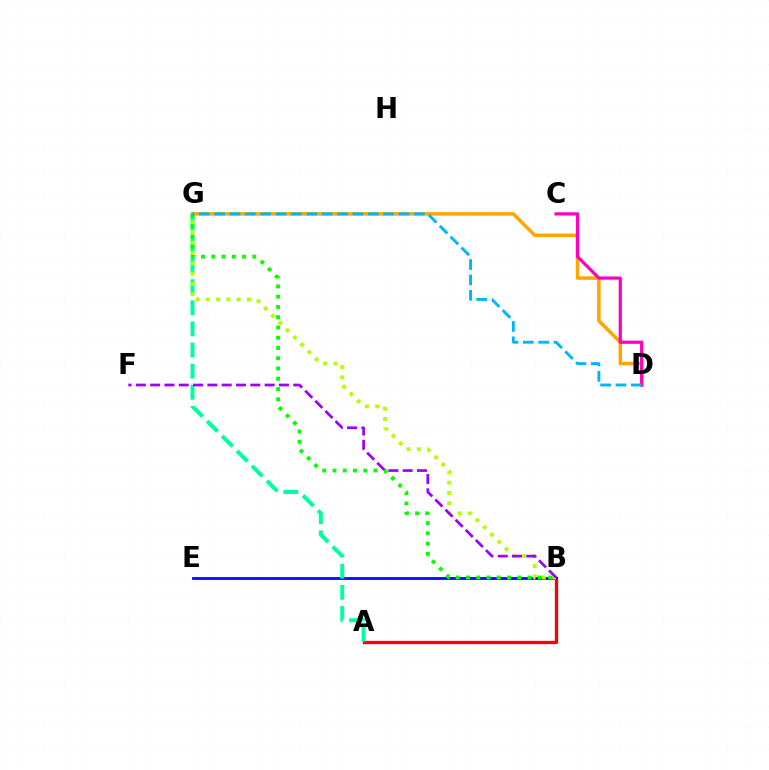{('D', 'G'): [{'color': '#ffa500', 'line_style': 'solid', 'thickness': 2.52}, {'color': '#00b5ff', 'line_style': 'dashed', 'thickness': 2.09}], ('A', 'B'): [{'color': '#ff0000', 'line_style': 'solid', 'thickness': 2.38}], ('C', 'D'): [{'color': '#ff00bd', 'line_style': 'solid', 'thickness': 2.33}], ('B', 'E'): [{'color': '#0010ff', 'line_style': 'solid', 'thickness': 2.03}], ('A', 'G'): [{'color': '#00ff9d', 'line_style': 'dashed', 'thickness': 2.87}], ('B', 'G'): [{'color': '#08ff00', 'line_style': 'dotted', 'thickness': 2.79}, {'color': '#b3ff00', 'line_style': 'dotted', 'thickness': 2.79}], ('B', 'F'): [{'color': '#9b00ff', 'line_style': 'dashed', 'thickness': 1.94}]}